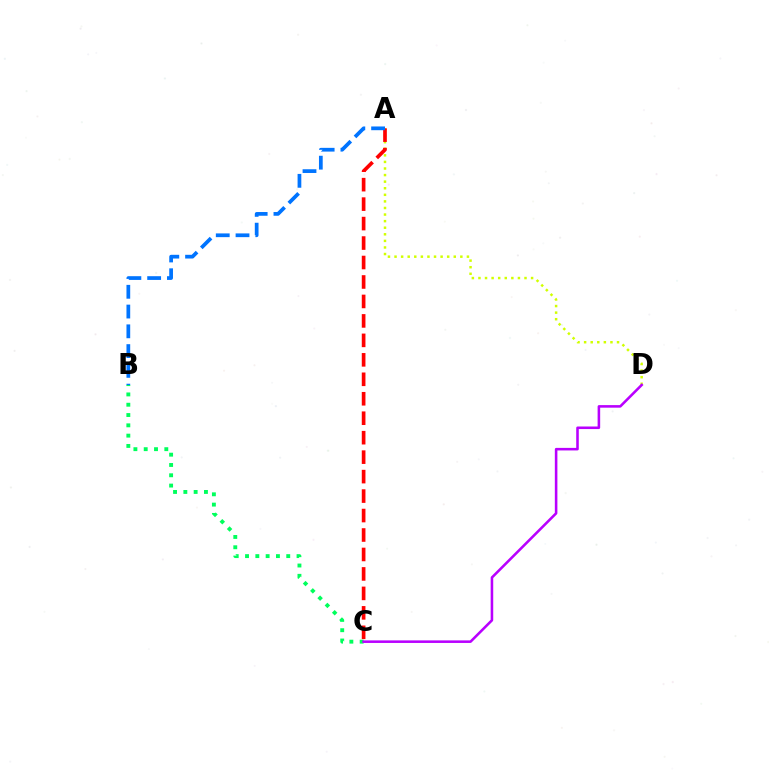{('A', 'D'): [{'color': '#d1ff00', 'line_style': 'dotted', 'thickness': 1.79}], ('B', 'C'): [{'color': '#00ff5c', 'line_style': 'dotted', 'thickness': 2.8}], ('C', 'D'): [{'color': '#b900ff', 'line_style': 'solid', 'thickness': 1.85}], ('A', 'C'): [{'color': '#ff0000', 'line_style': 'dashed', 'thickness': 2.64}], ('A', 'B'): [{'color': '#0074ff', 'line_style': 'dashed', 'thickness': 2.69}]}